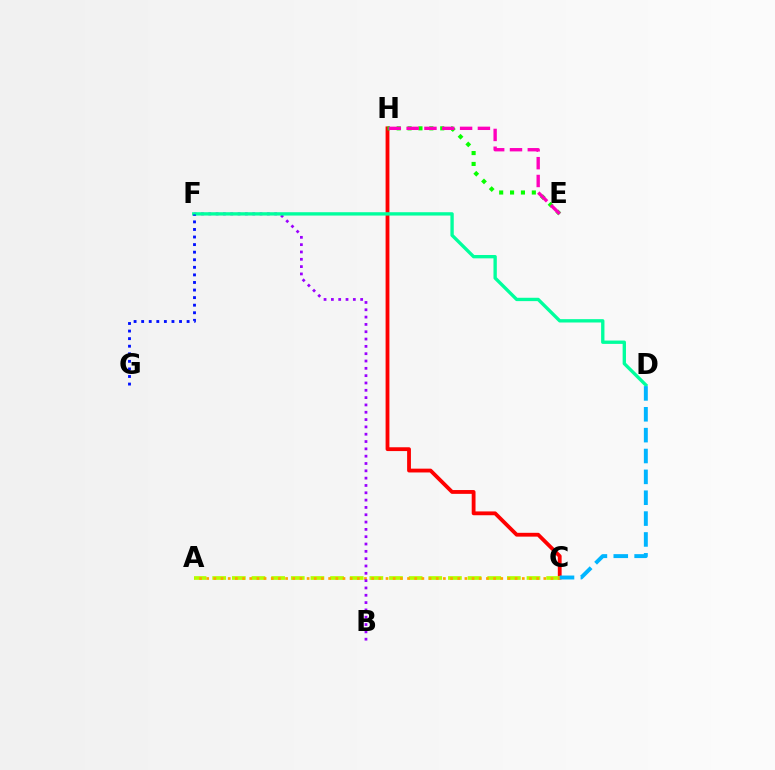{('C', 'H'): [{'color': '#ff0000', 'line_style': 'solid', 'thickness': 2.75}], ('A', 'C'): [{'color': '#b3ff00', 'line_style': 'dashed', 'thickness': 2.67}, {'color': '#ffa500', 'line_style': 'dotted', 'thickness': 1.95}], ('E', 'H'): [{'color': '#08ff00', 'line_style': 'dotted', 'thickness': 2.96}, {'color': '#ff00bd', 'line_style': 'dashed', 'thickness': 2.42}], ('B', 'F'): [{'color': '#9b00ff', 'line_style': 'dotted', 'thickness': 1.99}], ('D', 'F'): [{'color': '#00ff9d', 'line_style': 'solid', 'thickness': 2.41}], ('F', 'G'): [{'color': '#0010ff', 'line_style': 'dotted', 'thickness': 2.06}], ('C', 'D'): [{'color': '#00b5ff', 'line_style': 'dashed', 'thickness': 2.83}]}